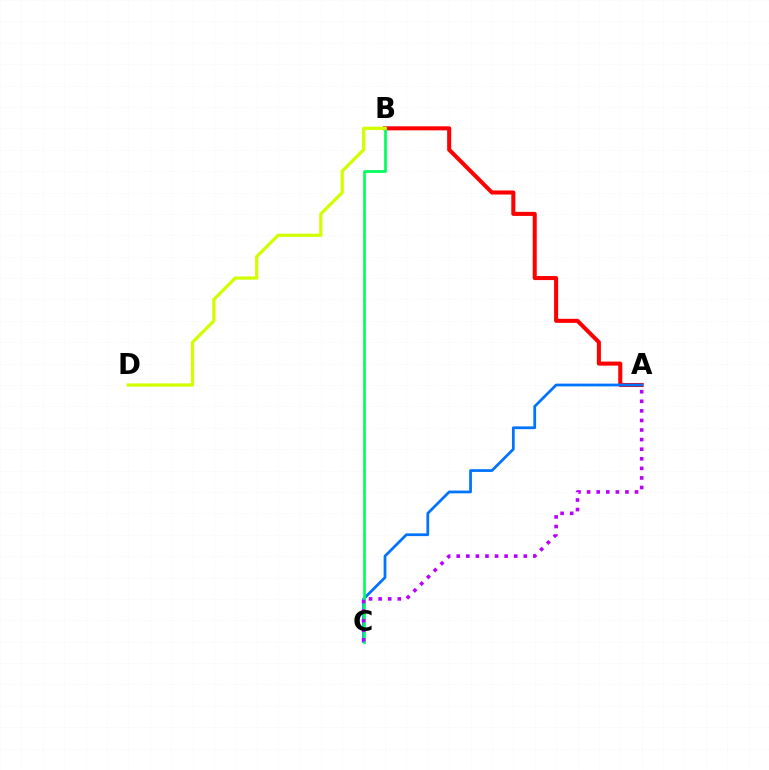{('A', 'B'): [{'color': '#ff0000', 'line_style': 'solid', 'thickness': 2.92}], ('A', 'C'): [{'color': '#0074ff', 'line_style': 'solid', 'thickness': 1.99}, {'color': '#b900ff', 'line_style': 'dotted', 'thickness': 2.6}], ('B', 'C'): [{'color': '#00ff5c', 'line_style': 'solid', 'thickness': 1.95}], ('B', 'D'): [{'color': '#d1ff00', 'line_style': 'solid', 'thickness': 2.34}]}